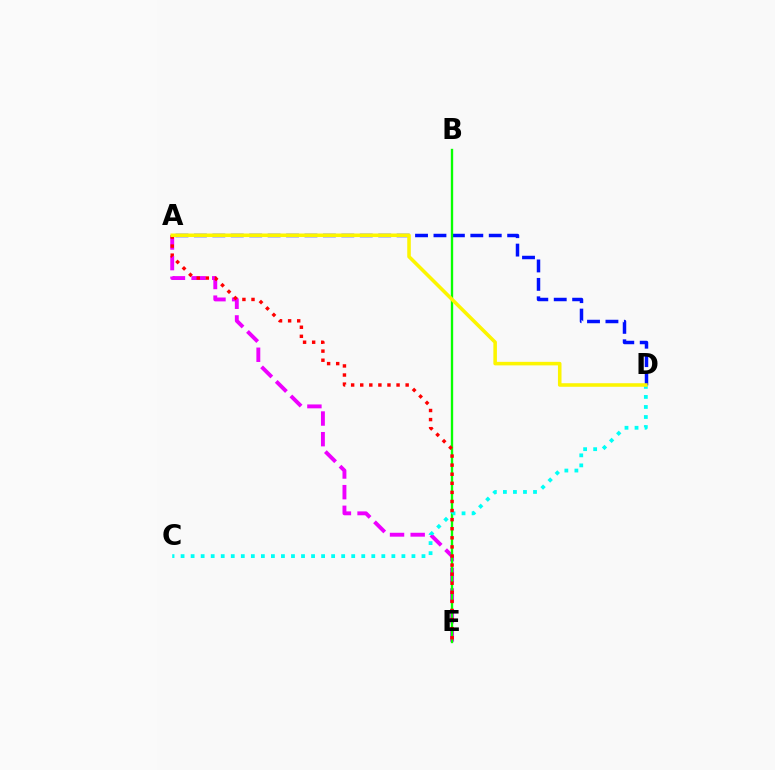{('A', 'E'): [{'color': '#ee00ff', 'line_style': 'dashed', 'thickness': 2.8}, {'color': '#ff0000', 'line_style': 'dotted', 'thickness': 2.47}], ('A', 'D'): [{'color': '#0010ff', 'line_style': 'dashed', 'thickness': 2.5}, {'color': '#fcf500', 'line_style': 'solid', 'thickness': 2.56}], ('B', 'E'): [{'color': '#08ff00', 'line_style': 'solid', 'thickness': 1.7}], ('C', 'D'): [{'color': '#00fff6', 'line_style': 'dotted', 'thickness': 2.73}]}